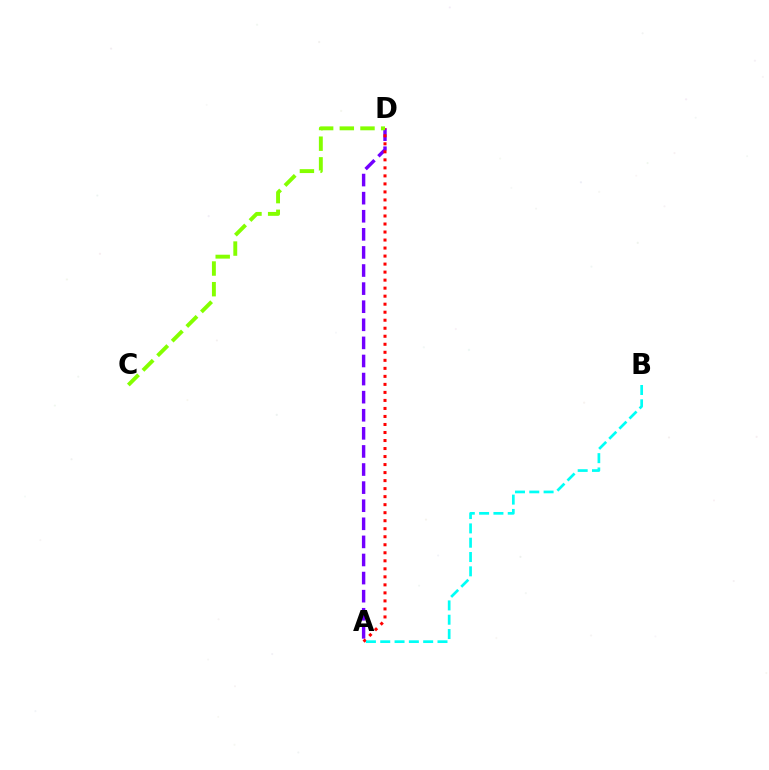{('A', 'D'): [{'color': '#7200ff', 'line_style': 'dashed', 'thickness': 2.46}, {'color': '#ff0000', 'line_style': 'dotted', 'thickness': 2.18}], ('A', 'B'): [{'color': '#00fff6', 'line_style': 'dashed', 'thickness': 1.94}], ('C', 'D'): [{'color': '#84ff00', 'line_style': 'dashed', 'thickness': 2.81}]}